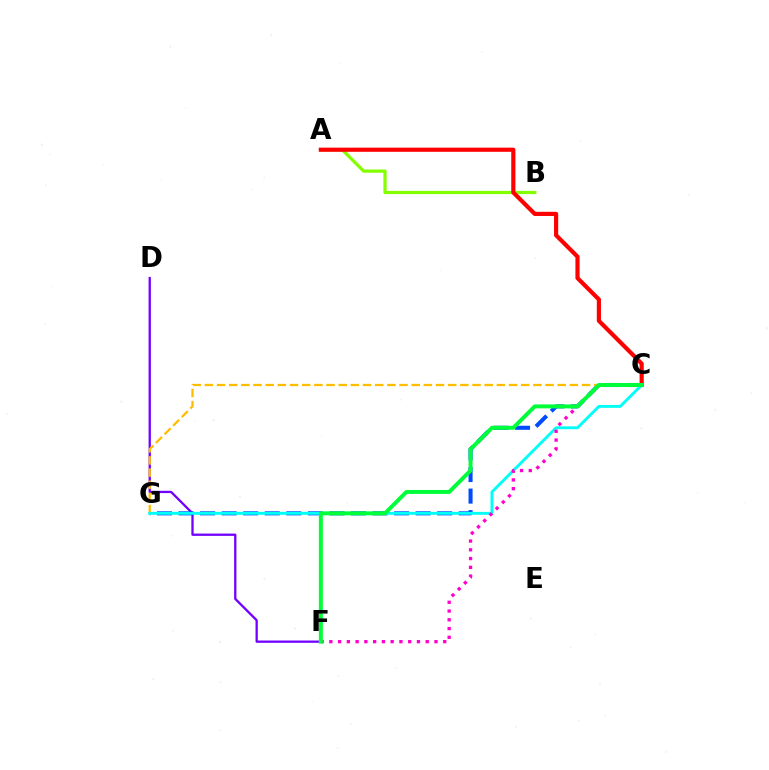{('D', 'F'): [{'color': '#7200ff', 'line_style': 'solid', 'thickness': 1.66}], ('A', 'B'): [{'color': '#84ff00', 'line_style': 'solid', 'thickness': 2.34}], ('A', 'C'): [{'color': '#ff0000', 'line_style': 'solid', 'thickness': 3.0}], ('C', 'G'): [{'color': '#004bff', 'line_style': 'dashed', 'thickness': 2.93}, {'color': '#ffbd00', 'line_style': 'dashed', 'thickness': 1.65}, {'color': '#00fff6', 'line_style': 'solid', 'thickness': 2.08}], ('C', 'F'): [{'color': '#ff00cf', 'line_style': 'dotted', 'thickness': 2.38}, {'color': '#00ff39', 'line_style': 'solid', 'thickness': 2.85}]}